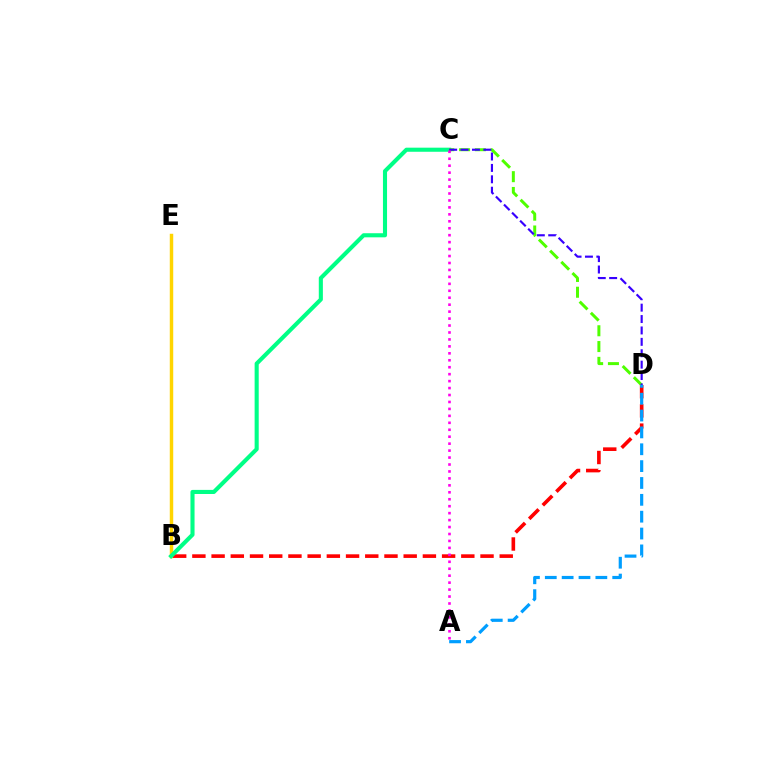{('B', 'E'): [{'color': '#ffd500', 'line_style': 'solid', 'thickness': 2.48}], ('B', 'D'): [{'color': '#ff0000', 'line_style': 'dashed', 'thickness': 2.61}], ('B', 'C'): [{'color': '#00ff86', 'line_style': 'solid', 'thickness': 2.95}], ('C', 'D'): [{'color': '#4fff00', 'line_style': 'dashed', 'thickness': 2.15}, {'color': '#3700ff', 'line_style': 'dashed', 'thickness': 1.55}], ('A', 'D'): [{'color': '#009eff', 'line_style': 'dashed', 'thickness': 2.29}], ('A', 'C'): [{'color': '#ff00ed', 'line_style': 'dotted', 'thickness': 1.89}]}